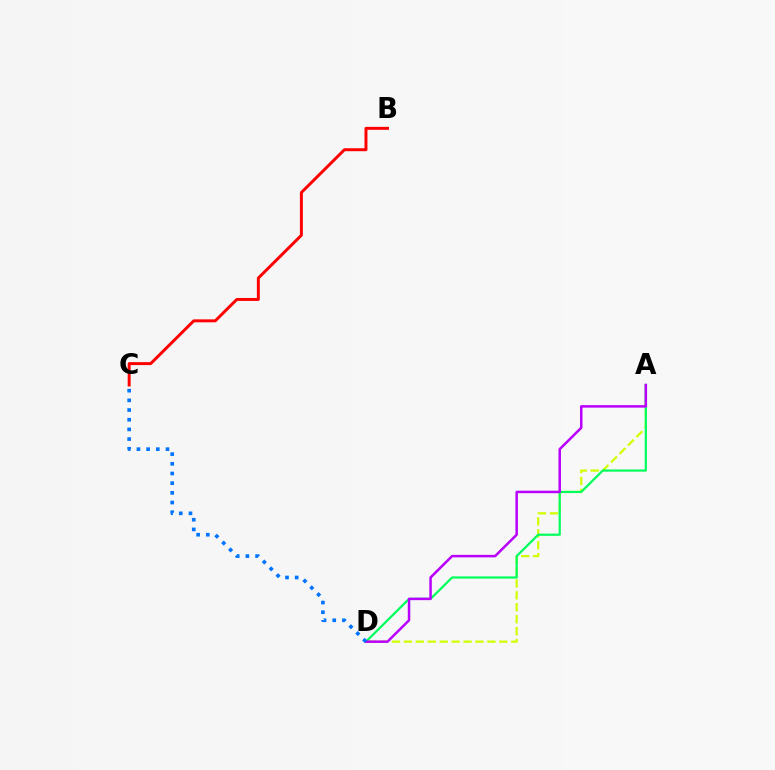{('A', 'D'): [{'color': '#d1ff00', 'line_style': 'dashed', 'thickness': 1.62}, {'color': '#00ff5c', 'line_style': 'solid', 'thickness': 1.59}, {'color': '#b900ff', 'line_style': 'solid', 'thickness': 1.8}], ('B', 'C'): [{'color': '#ff0000', 'line_style': 'solid', 'thickness': 2.13}], ('C', 'D'): [{'color': '#0074ff', 'line_style': 'dotted', 'thickness': 2.63}]}